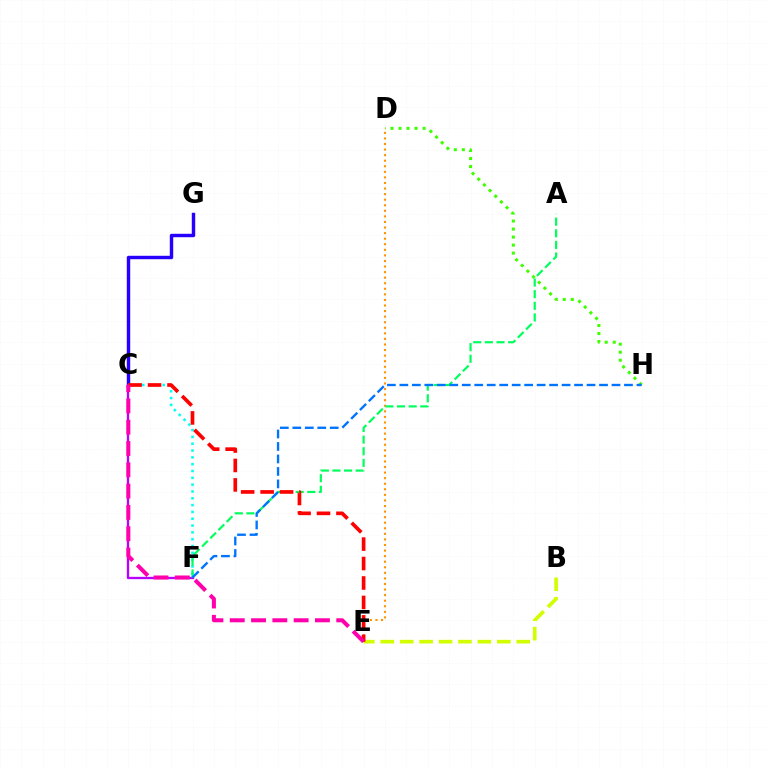{('C', 'G'): [{'color': '#2500ff', 'line_style': 'solid', 'thickness': 2.47}], ('D', 'H'): [{'color': '#3dff00', 'line_style': 'dotted', 'thickness': 2.18}], ('C', 'F'): [{'color': '#b900ff', 'line_style': 'solid', 'thickness': 1.67}, {'color': '#00fff6', 'line_style': 'dotted', 'thickness': 1.85}], ('B', 'E'): [{'color': '#d1ff00', 'line_style': 'dashed', 'thickness': 2.64}], ('D', 'E'): [{'color': '#ff9400', 'line_style': 'dotted', 'thickness': 1.51}], ('A', 'F'): [{'color': '#00ff5c', 'line_style': 'dashed', 'thickness': 1.58}], ('C', 'E'): [{'color': '#ff0000', 'line_style': 'dashed', 'thickness': 2.64}, {'color': '#ff00ac', 'line_style': 'dashed', 'thickness': 2.89}], ('F', 'H'): [{'color': '#0074ff', 'line_style': 'dashed', 'thickness': 1.7}]}